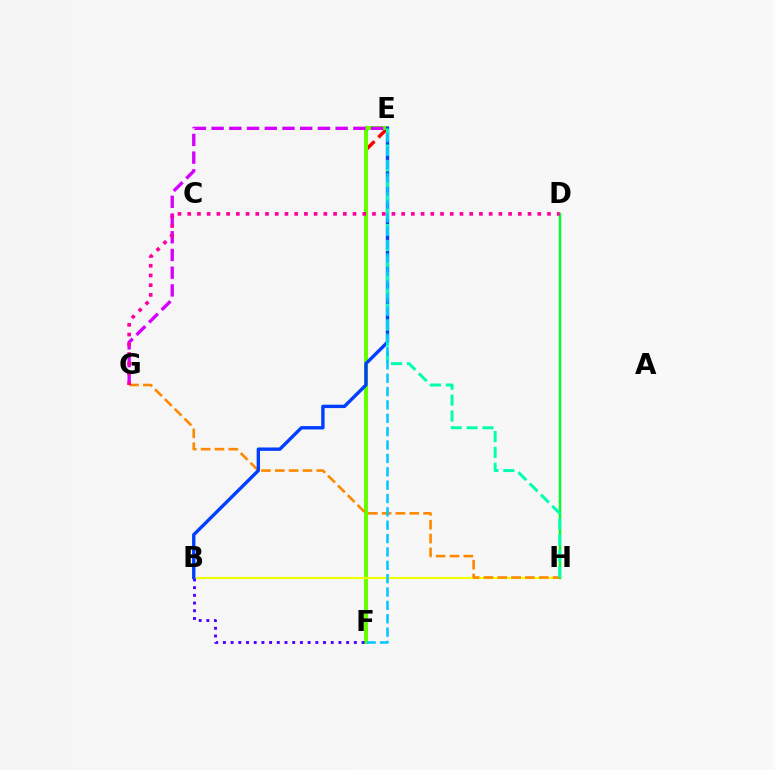{('E', 'F'): [{'color': '#ff0000', 'line_style': 'dashed', 'thickness': 2.5}, {'color': '#66ff00', 'line_style': 'solid', 'thickness': 2.89}, {'color': '#00c7ff', 'line_style': 'dashed', 'thickness': 1.82}], ('B', 'H'): [{'color': '#eeff00', 'line_style': 'solid', 'thickness': 1.54}], ('D', 'H'): [{'color': '#00ff27', 'line_style': 'solid', 'thickness': 1.77}], ('B', 'F'): [{'color': '#4f00ff', 'line_style': 'dotted', 'thickness': 2.09}], ('E', 'G'): [{'color': '#d600ff', 'line_style': 'dashed', 'thickness': 2.41}], ('G', 'H'): [{'color': '#ff8800', 'line_style': 'dashed', 'thickness': 1.88}], ('B', 'E'): [{'color': '#003fff', 'line_style': 'solid', 'thickness': 2.43}], ('D', 'G'): [{'color': '#ff00a0', 'line_style': 'dotted', 'thickness': 2.64}], ('E', 'H'): [{'color': '#00ffaf', 'line_style': 'dashed', 'thickness': 2.16}]}